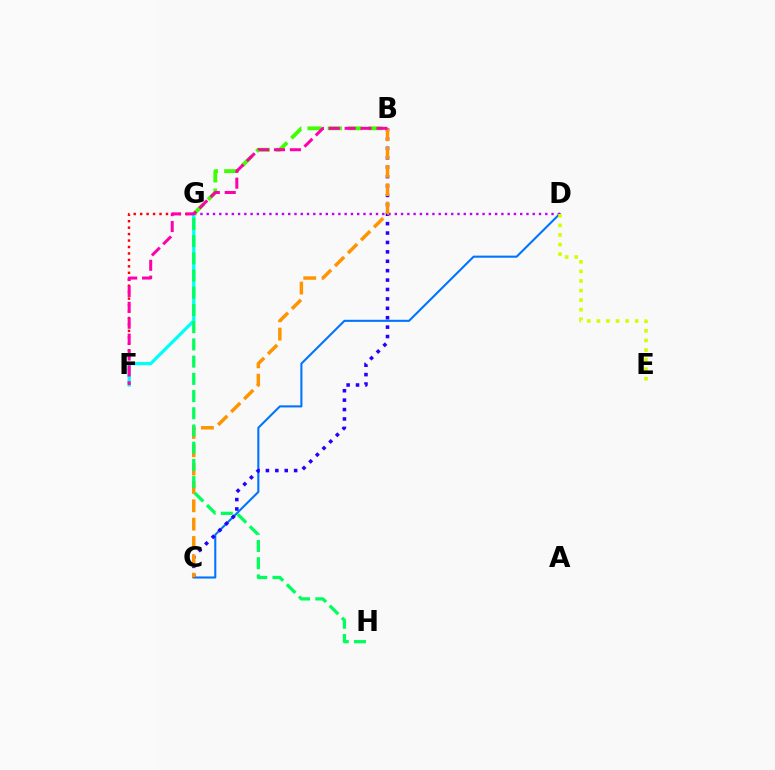{('C', 'D'): [{'color': '#0074ff', 'line_style': 'solid', 'thickness': 1.5}], ('D', 'G'): [{'color': '#b900ff', 'line_style': 'dotted', 'thickness': 1.7}], ('F', 'G'): [{'color': '#ff0000', 'line_style': 'dotted', 'thickness': 1.75}, {'color': '#00fff6', 'line_style': 'solid', 'thickness': 2.36}], ('B', 'C'): [{'color': '#2500ff', 'line_style': 'dotted', 'thickness': 2.56}, {'color': '#ff9400', 'line_style': 'dashed', 'thickness': 2.49}], ('B', 'G'): [{'color': '#3dff00', 'line_style': 'dashed', 'thickness': 2.74}], ('B', 'F'): [{'color': '#ff00ac', 'line_style': 'dashed', 'thickness': 2.16}], ('D', 'E'): [{'color': '#d1ff00', 'line_style': 'dotted', 'thickness': 2.6}], ('G', 'H'): [{'color': '#00ff5c', 'line_style': 'dashed', 'thickness': 2.34}]}